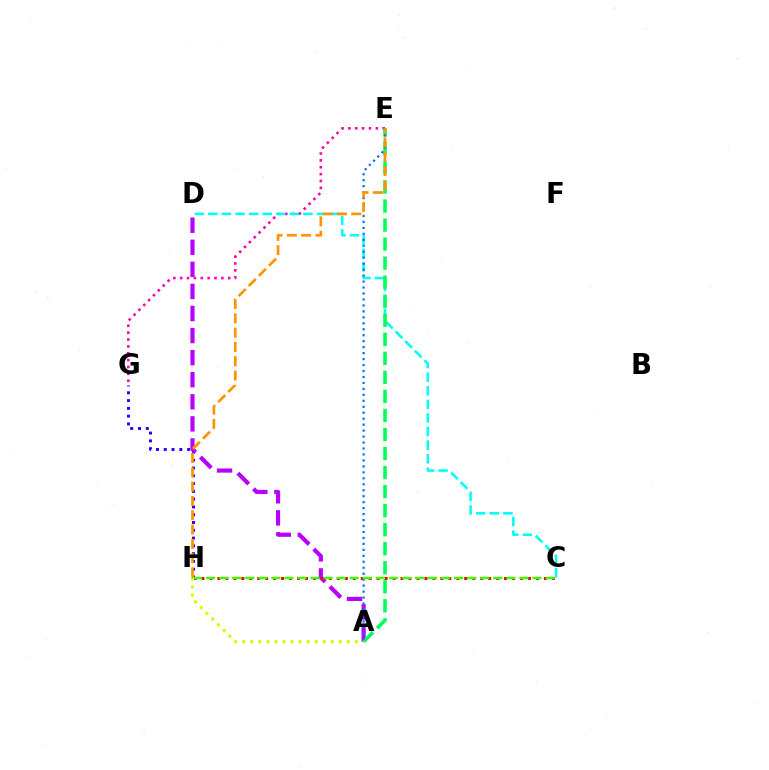{('G', 'H'): [{'color': '#2500ff', 'line_style': 'dotted', 'thickness': 2.12}], ('E', 'G'): [{'color': '#ff00ac', 'line_style': 'dotted', 'thickness': 1.87}], ('C', 'D'): [{'color': '#00fff6', 'line_style': 'dashed', 'thickness': 1.85}], ('A', 'D'): [{'color': '#b900ff', 'line_style': 'dashed', 'thickness': 3.0}], ('C', 'H'): [{'color': '#ff0000', 'line_style': 'dotted', 'thickness': 2.16}, {'color': '#3dff00', 'line_style': 'dashed', 'thickness': 1.77}], ('A', 'E'): [{'color': '#00ff5c', 'line_style': 'dashed', 'thickness': 2.59}, {'color': '#0074ff', 'line_style': 'dotted', 'thickness': 1.62}], ('E', 'H'): [{'color': '#ff9400', 'line_style': 'dashed', 'thickness': 1.94}], ('A', 'H'): [{'color': '#d1ff00', 'line_style': 'dotted', 'thickness': 2.19}]}